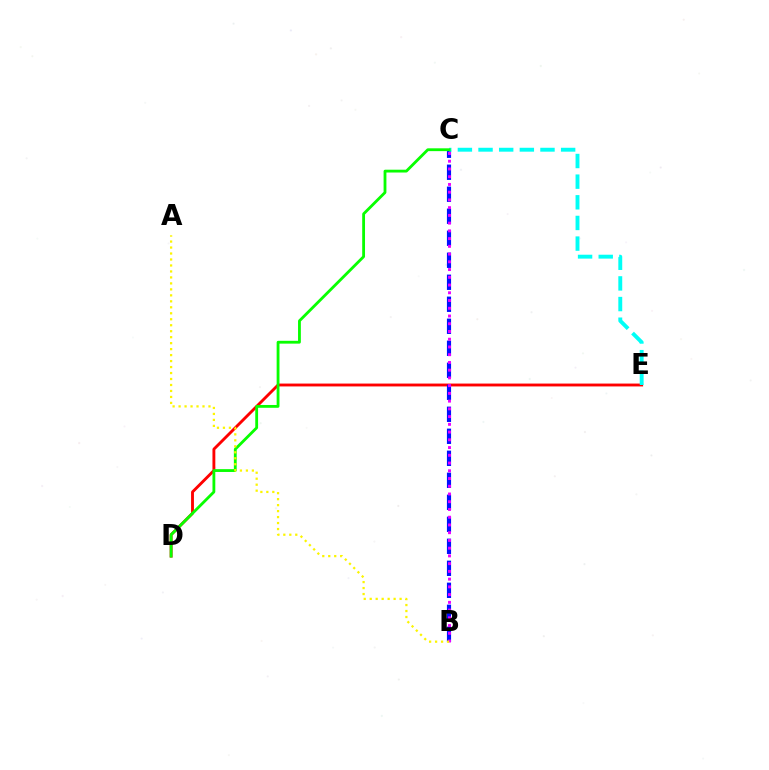{('D', 'E'): [{'color': '#ff0000', 'line_style': 'solid', 'thickness': 2.06}], ('B', 'C'): [{'color': '#0010ff', 'line_style': 'dashed', 'thickness': 2.99}, {'color': '#ee00ff', 'line_style': 'dotted', 'thickness': 2.1}], ('C', 'E'): [{'color': '#00fff6', 'line_style': 'dashed', 'thickness': 2.81}], ('C', 'D'): [{'color': '#08ff00', 'line_style': 'solid', 'thickness': 2.03}], ('A', 'B'): [{'color': '#fcf500', 'line_style': 'dotted', 'thickness': 1.62}]}